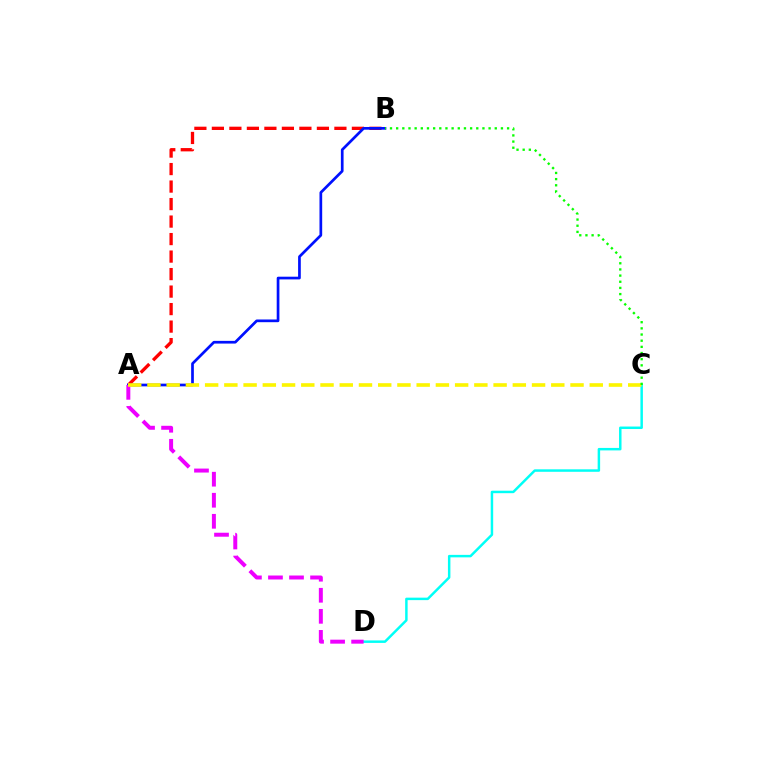{('C', 'D'): [{'color': '#00fff6', 'line_style': 'solid', 'thickness': 1.78}], ('A', 'B'): [{'color': '#ff0000', 'line_style': 'dashed', 'thickness': 2.38}, {'color': '#0010ff', 'line_style': 'solid', 'thickness': 1.95}], ('A', 'D'): [{'color': '#ee00ff', 'line_style': 'dashed', 'thickness': 2.86}], ('A', 'C'): [{'color': '#fcf500', 'line_style': 'dashed', 'thickness': 2.61}], ('B', 'C'): [{'color': '#08ff00', 'line_style': 'dotted', 'thickness': 1.67}]}